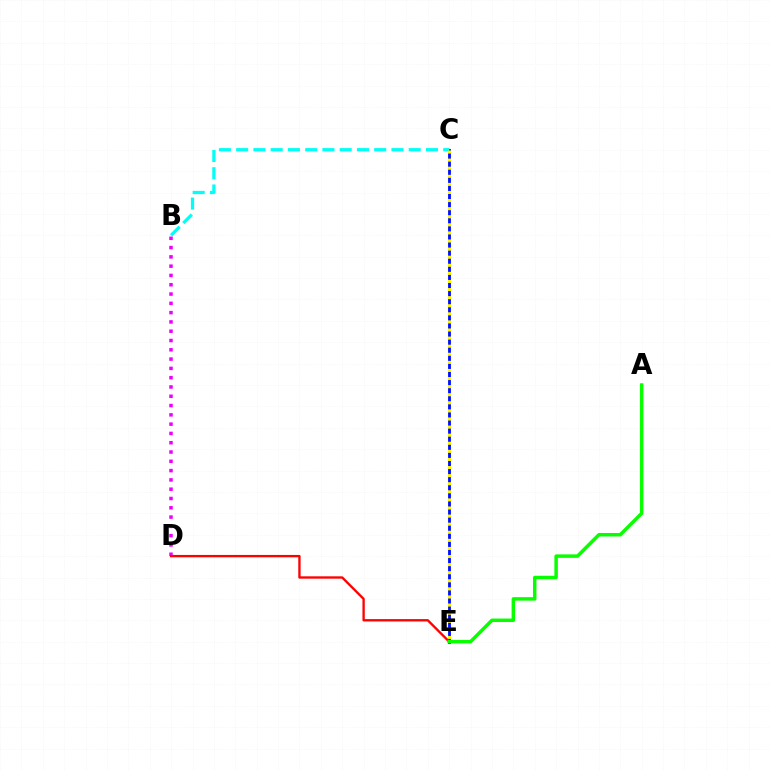{('C', 'E'): [{'color': '#0010ff', 'line_style': 'solid', 'thickness': 2.04}, {'color': '#fcf500', 'line_style': 'dotted', 'thickness': 2.2}], ('B', 'C'): [{'color': '#00fff6', 'line_style': 'dashed', 'thickness': 2.34}], ('B', 'D'): [{'color': '#ee00ff', 'line_style': 'dotted', 'thickness': 2.52}], ('D', 'E'): [{'color': '#ff0000', 'line_style': 'solid', 'thickness': 1.69}], ('A', 'E'): [{'color': '#08ff00', 'line_style': 'solid', 'thickness': 2.49}]}